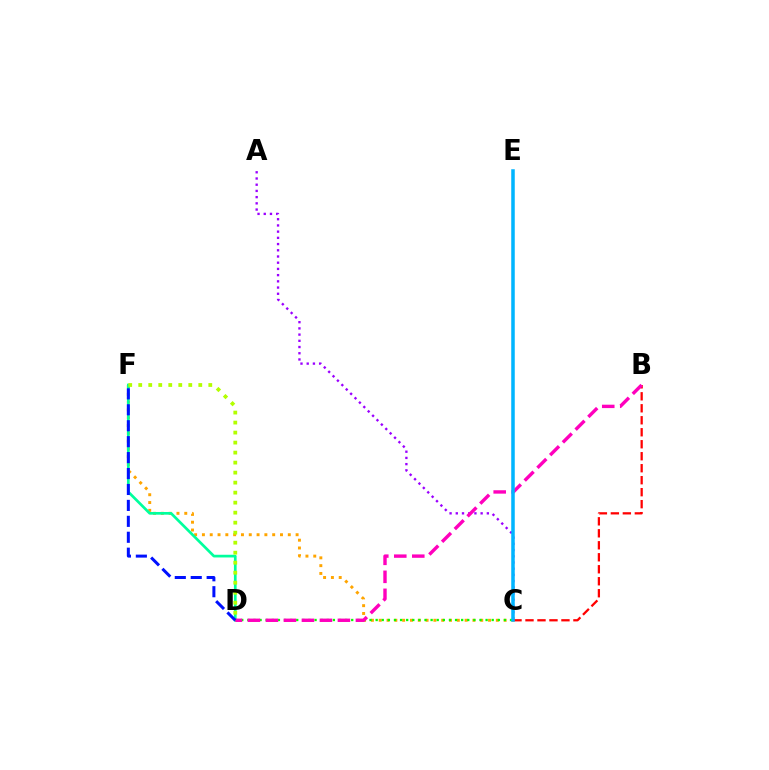{('C', 'F'): [{'color': '#ffa500', 'line_style': 'dotted', 'thickness': 2.12}], ('A', 'C'): [{'color': '#9b00ff', 'line_style': 'dotted', 'thickness': 1.69}], ('D', 'F'): [{'color': '#00ff9d', 'line_style': 'solid', 'thickness': 1.94}, {'color': '#b3ff00', 'line_style': 'dotted', 'thickness': 2.72}, {'color': '#0010ff', 'line_style': 'dashed', 'thickness': 2.16}], ('B', 'C'): [{'color': '#ff0000', 'line_style': 'dashed', 'thickness': 1.63}], ('C', 'D'): [{'color': '#08ff00', 'line_style': 'dotted', 'thickness': 1.66}], ('B', 'D'): [{'color': '#ff00bd', 'line_style': 'dashed', 'thickness': 2.45}], ('C', 'E'): [{'color': '#00b5ff', 'line_style': 'solid', 'thickness': 2.54}]}